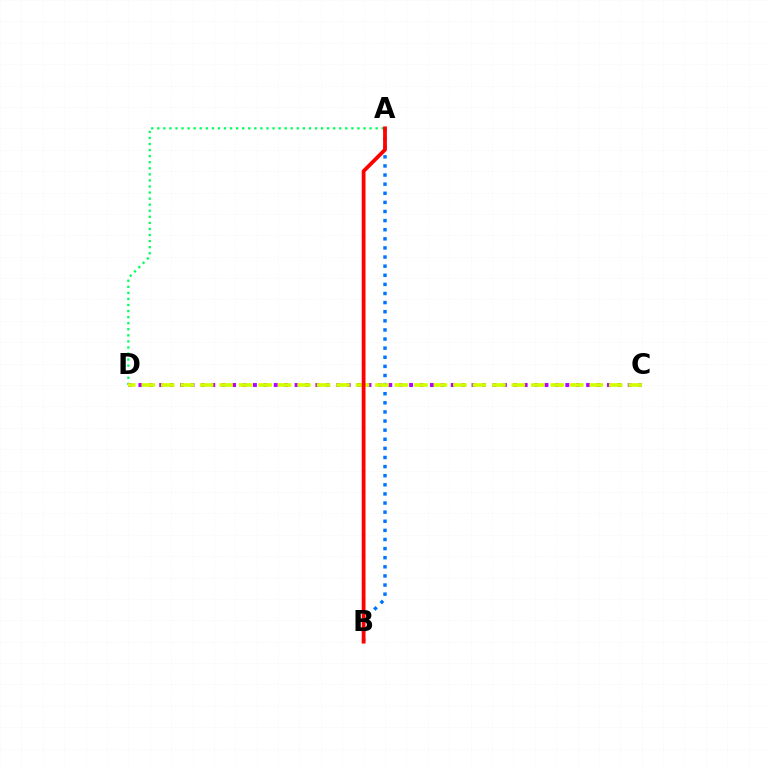{('A', 'D'): [{'color': '#00ff5c', 'line_style': 'dotted', 'thickness': 1.65}], ('C', 'D'): [{'color': '#b900ff', 'line_style': 'dotted', 'thickness': 2.83}, {'color': '#d1ff00', 'line_style': 'dashed', 'thickness': 2.65}], ('A', 'B'): [{'color': '#0074ff', 'line_style': 'dotted', 'thickness': 2.48}, {'color': '#ff0000', 'line_style': 'solid', 'thickness': 2.72}]}